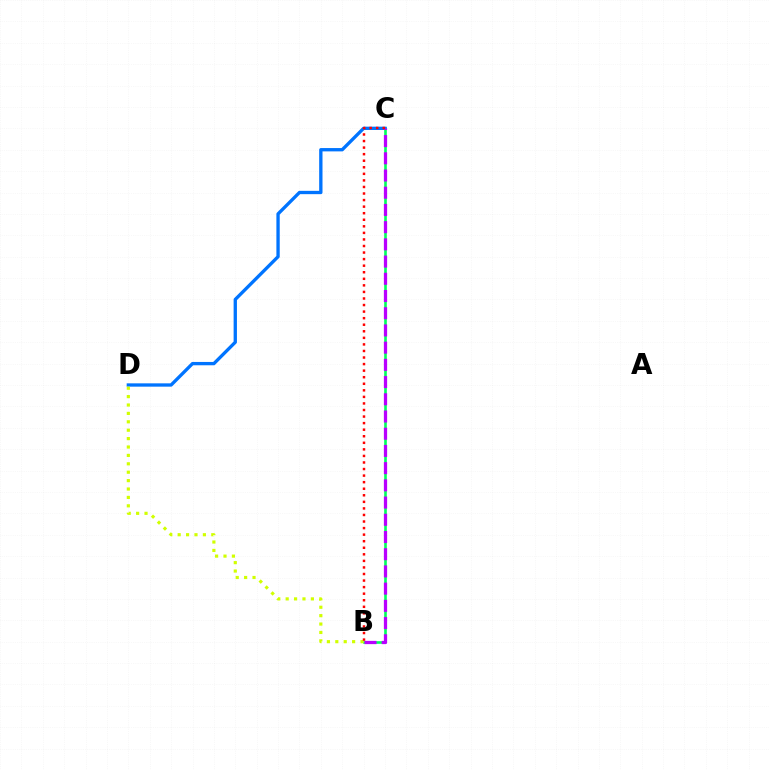{('B', 'C'): [{'color': '#00ff5c', 'line_style': 'solid', 'thickness': 1.89}, {'color': '#b900ff', 'line_style': 'dashed', 'thickness': 2.34}, {'color': '#ff0000', 'line_style': 'dotted', 'thickness': 1.78}], ('C', 'D'): [{'color': '#0074ff', 'line_style': 'solid', 'thickness': 2.39}], ('B', 'D'): [{'color': '#d1ff00', 'line_style': 'dotted', 'thickness': 2.28}]}